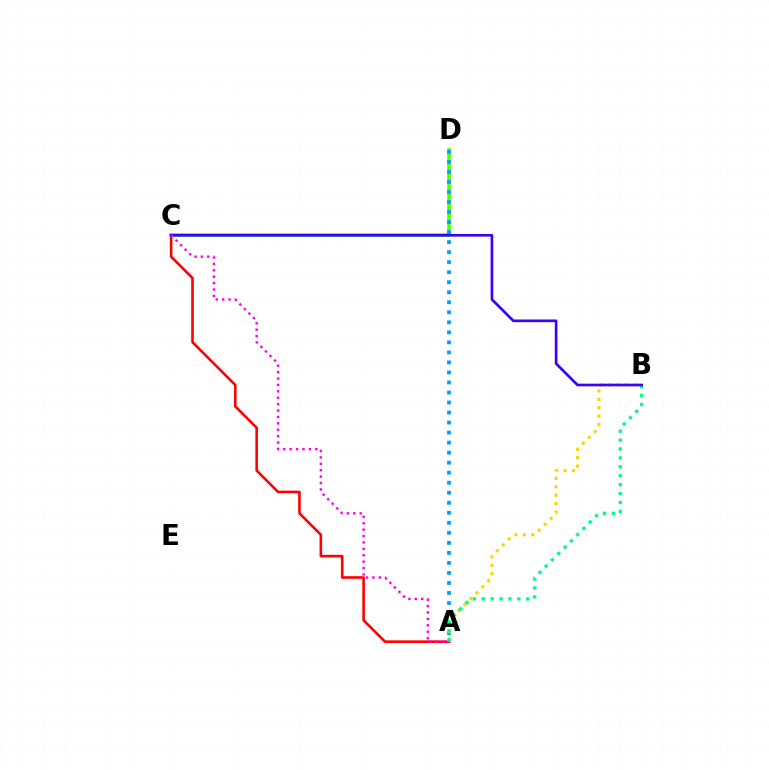{('C', 'D'): [{'color': '#4fff00', 'line_style': 'solid', 'thickness': 2.59}], ('A', 'C'): [{'color': '#ff0000', 'line_style': 'solid', 'thickness': 1.87}, {'color': '#ff00ed', 'line_style': 'dotted', 'thickness': 1.74}], ('A', 'D'): [{'color': '#009eff', 'line_style': 'dotted', 'thickness': 2.72}], ('A', 'B'): [{'color': '#ffd500', 'line_style': 'dotted', 'thickness': 2.28}, {'color': '#00ff86', 'line_style': 'dotted', 'thickness': 2.42}], ('B', 'C'): [{'color': '#3700ff', 'line_style': 'solid', 'thickness': 1.92}]}